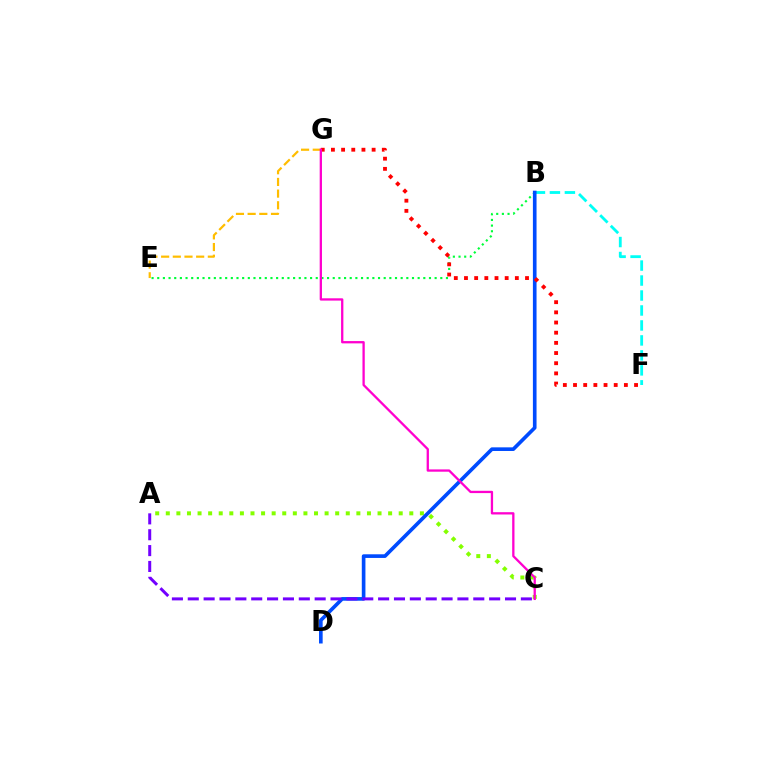{('B', 'E'): [{'color': '#00ff39', 'line_style': 'dotted', 'thickness': 1.54}], ('E', 'G'): [{'color': '#ffbd00', 'line_style': 'dashed', 'thickness': 1.59}], ('B', 'F'): [{'color': '#00fff6', 'line_style': 'dashed', 'thickness': 2.03}], ('A', 'C'): [{'color': '#84ff00', 'line_style': 'dotted', 'thickness': 2.88}, {'color': '#7200ff', 'line_style': 'dashed', 'thickness': 2.15}], ('B', 'D'): [{'color': '#004bff', 'line_style': 'solid', 'thickness': 2.62}], ('F', 'G'): [{'color': '#ff0000', 'line_style': 'dotted', 'thickness': 2.76}], ('C', 'G'): [{'color': '#ff00cf', 'line_style': 'solid', 'thickness': 1.65}]}